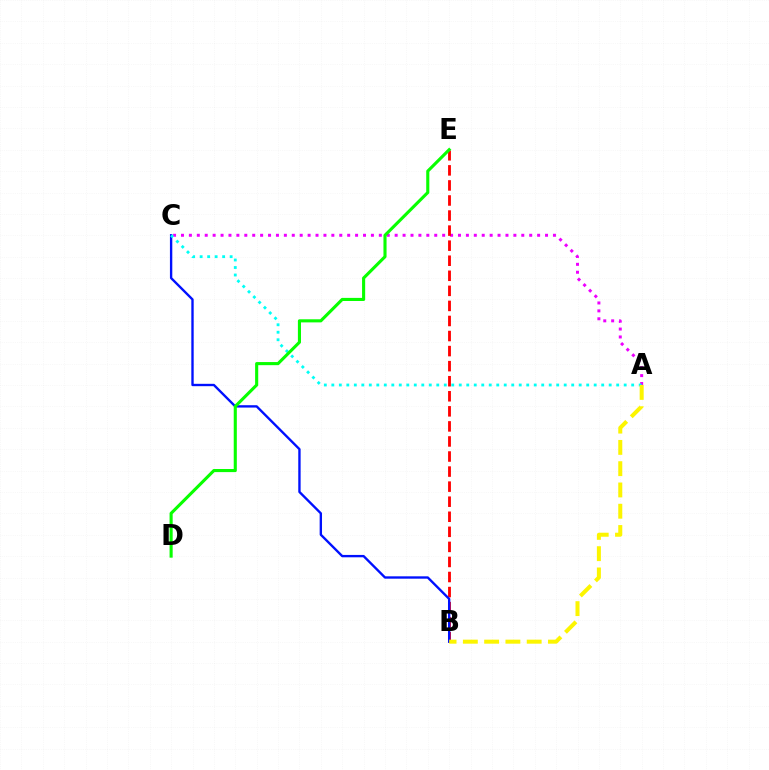{('A', 'C'): [{'color': '#ee00ff', 'line_style': 'dotted', 'thickness': 2.15}, {'color': '#00fff6', 'line_style': 'dotted', 'thickness': 2.04}], ('B', 'E'): [{'color': '#ff0000', 'line_style': 'dashed', 'thickness': 2.05}], ('B', 'C'): [{'color': '#0010ff', 'line_style': 'solid', 'thickness': 1.7}], ('D', 'E'): [{'color': '#08ff00', 'line_style': 'solid', 'thickness': 2.23}], ('A', 'B'): [{'color': '#fcf500', 'line_style': 'dashed', 'thickness': 2.89}]}